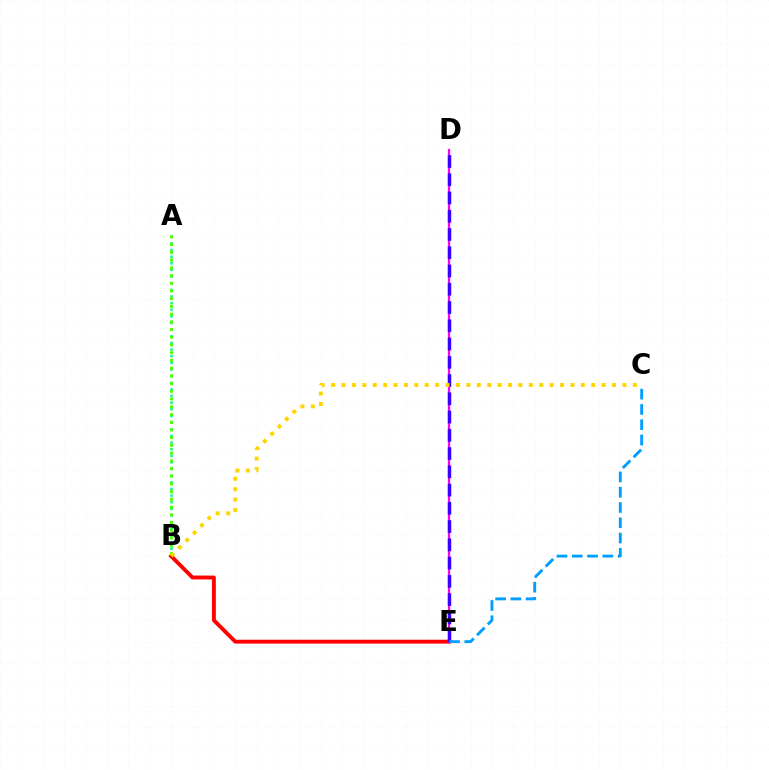{('D', 'E'): [{'color': '#ff00ed', 'line_style': 'solid', 'thickness': 1.6}, {'color': '#3700ff', 'line_style': 'dashed', 'thickness': 2.48}], ('A', 'B'): [{'color': '#00ff86', 'line_style': 'dotted', 'thickness': 1.8}, {'color': '#4fff00', 'line_style': 'dotted', 'thickness': 2.1}], ('B', 'E'): [{'color': '#ff0000', 'line_style': 'solid', 'thickness': 2.79}], ('C', 'E'): [{'color': '#009eff', 'line_style': 'dashed', 'thickness': 2.07}], ('B', 'C'): [{'color': '#ffd500', 'line_style': 'dotted', 'thickness': 2.83}]}